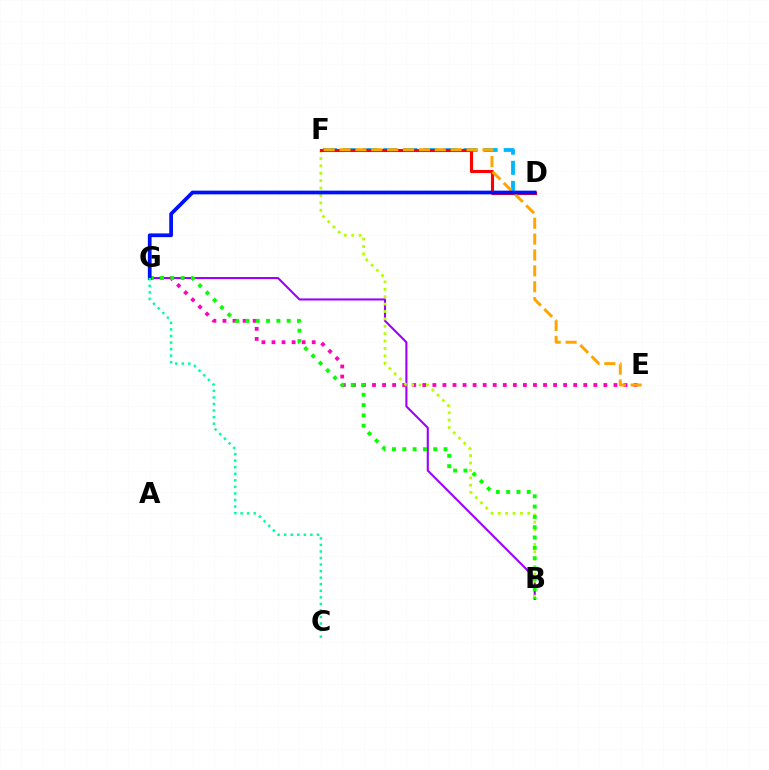{('B', 'G'): [{'color': '#9b00ff', 'line_style': 'solid', 'thickness': 1.5}, {'color': '#08ff00', 'line_style': 'dotted', 'thickness': 2.8}], ('D', 'F'): [{'color': '#00b5ff', 'line_style': 'dashed', 'thickness': 2.73}, {'color': '#ff0000', 'line_style': 'solid', 'thickness': 2.22}], ('E', 'G'): [{'color': '#ff00bd', 'line_style': 'dotted', 'thickness': 2.73}], ('B', 'F'): [{'color': '#b3ff00', 'line_style': 'dotted', 'thickness': 2.01}], ('E', 'F'): [{'color': '#ffa500', 'line_style': 'dashed', 'thickness': 2.16}], ('D', 'G'): [{'color': '#0010ff', 'line_style': 'solid', 'thickness': 2.69}], ('C', 'G'): [{'color': '#00ff9d', 'line_style': 'dotted', 'thickness': 1.78}]}